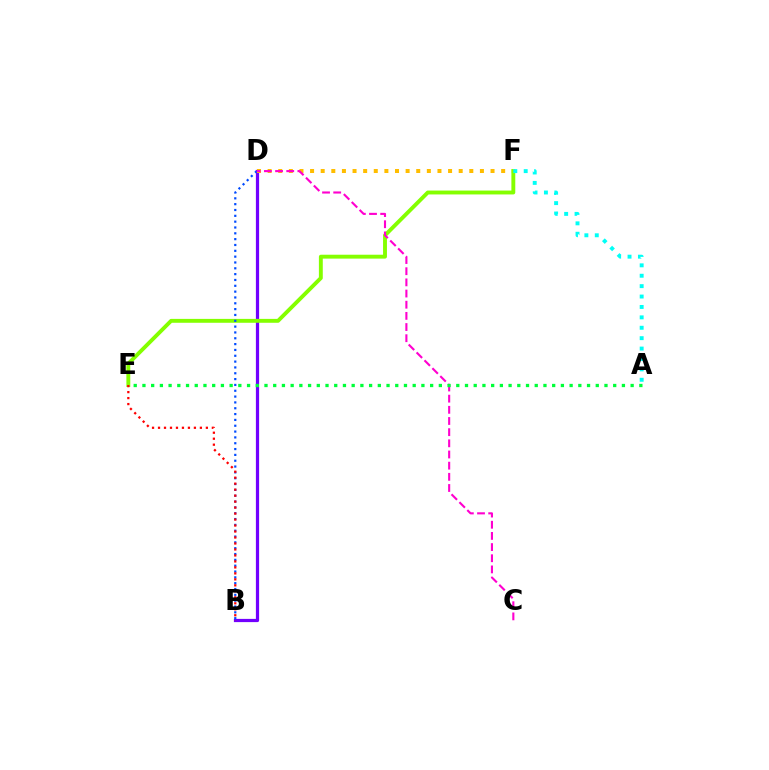{('B', 'D'): [{'color': '#7200ff', 'line_style': 'solid', 'thickness': 2.32}, {'color': '#004bff', 'line_style': 'dotted', 'thickness': 1.58}], ('D', 'F'): [{'color': '#ffbd00', 'line_style': 'dotted', 'thickness': 2.88}], ('E', 'F'): [{'color': '#84ff00', 'line_style': 'solid', 'thickness': 2.8}], ('B', 'E'): [{'color': '#ff0000', 'line_style': 'dotted', 'thickness': 1.63}], ('C', 'D'): [{'color': '#ff00cf', 'line_style': 'dashed', 'thickness': 1.52}], ('A', 'E'): [{'color': '#00ff39', 'line_style': 'dotted', 'thickness': 2.37}], ('A', 'F'): [{'color': '#00fff6', 'line_style': 'dotted', 'thickness': 2.83}]}